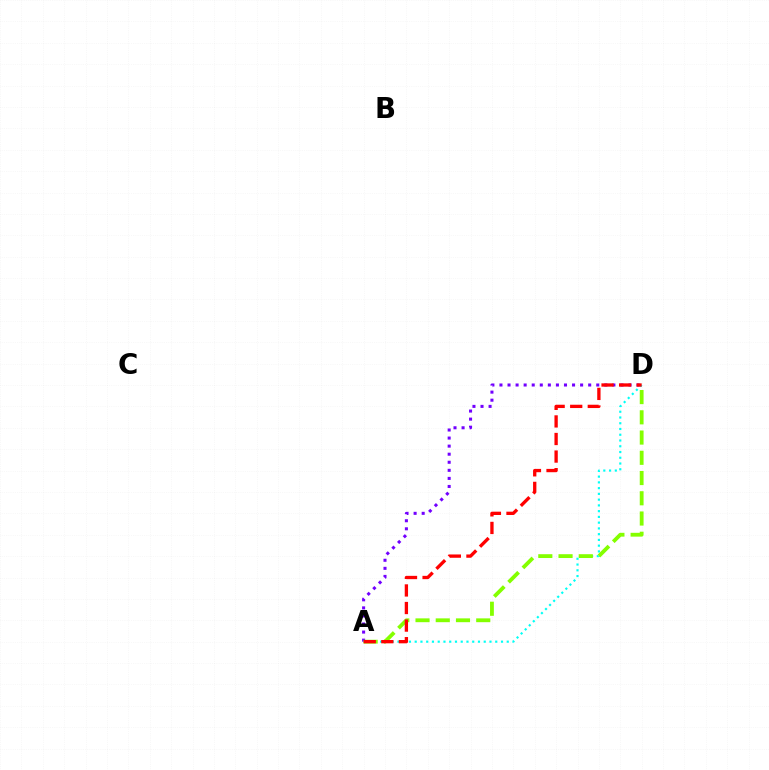{('A', 'D'): [{'color': '#7200ff', 'line_style': 'dotted', 'thickness': 2.19}, {'color': '#00fff6', 'line_style': 'dotted', 'thickness': 1.56}, {'color': '#84ff00', 'line_style': 'dashed', 'thickness': 2.75}, {'color': '#ff0000', 'line_style': 'dashed', 'thickness': 2.39}]}